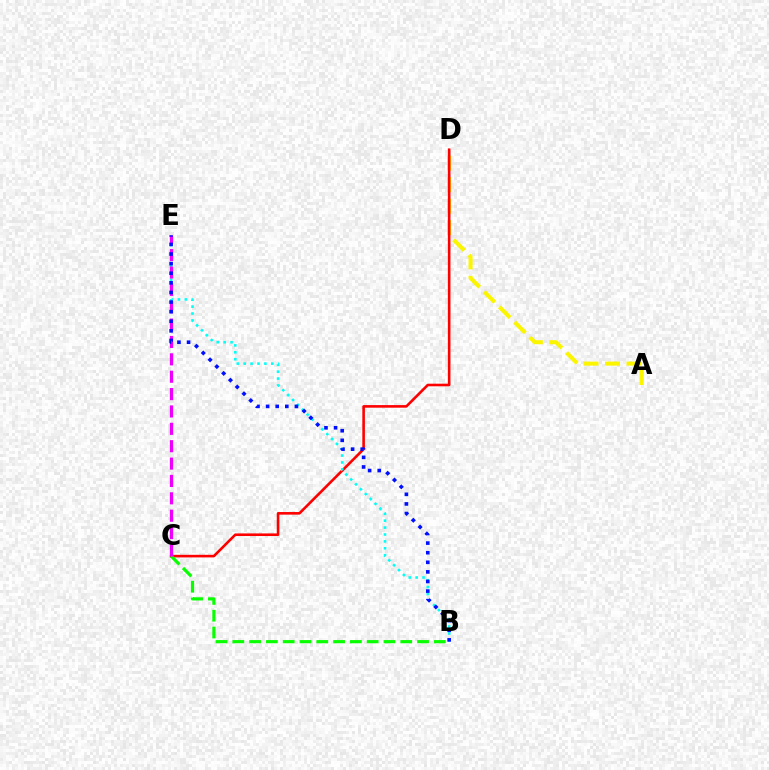{('A', 'D'): [{'color': '#fcf500', 'line_style': 'dashed', 'thickness': 2.92}], ('C', 'D'): [{'color': '#ff0000', 'line_style': 'solid', 'thickness': 1.88}], ('B', 'E'): [{'color': '#00fff6', 'line_style': 'dotted', 'thickness': 1.88}, {'color': '#0010ff', 'line_style': 'dotted', 'thickness': 2.61}], ('B', 'C'): [{'color': '#08ff00', 'line_style': 'dashed', 'thickness': 2.28}], ('C', 'E'): [{'color': '#ee00ff', 'line_style': 'dashed', 'thickness': 2.36}]}